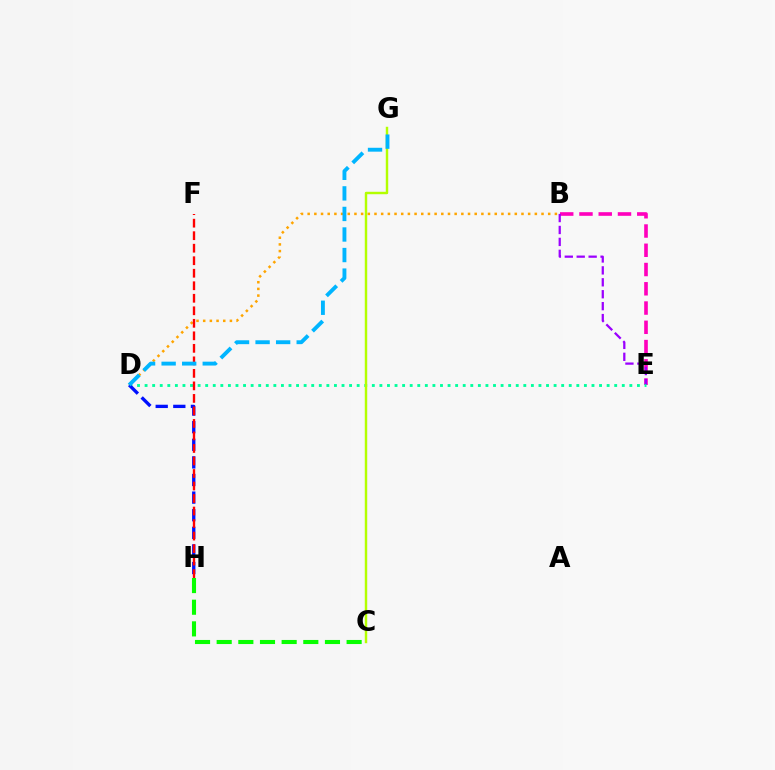{('B', 'E'): [{'color': '#ff00bd', 'line_style': 'dashed', 'thickness': 2.62}, {'color': '#9b00ff', 'line_style': 'dashed', 'thickness': 1.62}], ('B', 'D'): [{'color': '#ffa500', 'line_style': 'dotted', 'thickness': 1.82}], ('D', 'E'): [{'color': '#00ff9d', 'line_style': 'dotted', 'thickness': 2.06}], ('C', 'G'): [{'color': '#b3ff00', 'line_style': 'solid', 'thickness': 1.76}], ('D', 'H'): [{'color': '#0010ff', 'line_style': 'dashed', 'thickness': 2.39}], ('F', 'H'): [{'color': '#ff0000', 'line_style': 'dashed', 'thickness': 1.7}], ('C', 'H'): [{'color': '#08ff00', 'line_style': 'dashed', 'thickness': 2.94}], ('D', 'G'): [{'color': '#00b5ff', 'line_style': 'dashed', 'thickness': 2.79}]}